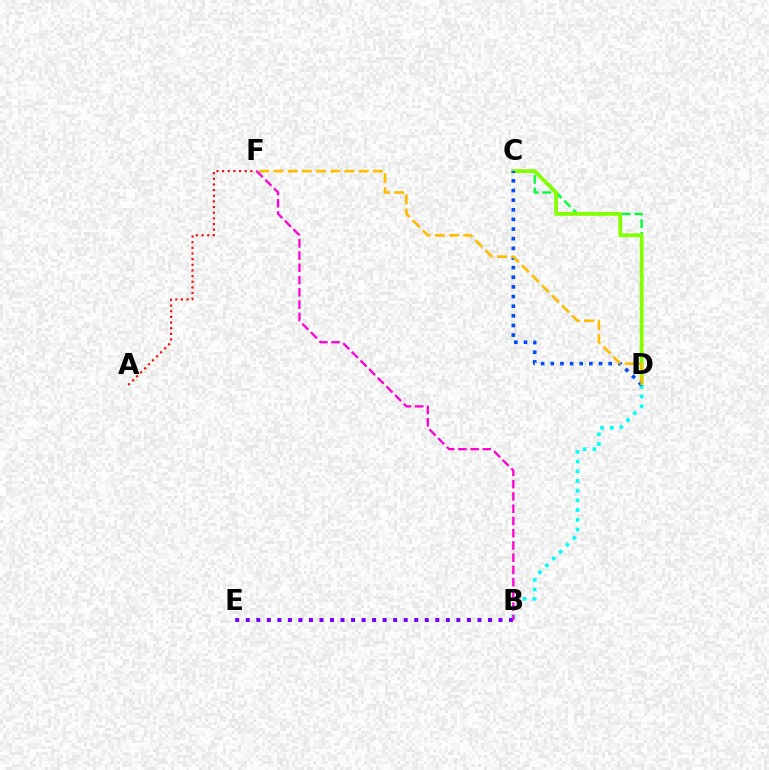{('A', 'F'): [{'color': '#ff0000', 'line_style': 'dotted', 'thickness': 1.54}], ('C', 'D'): [{'color': '#00ff39', 'line_style': 'dashed', 'thickness': 1.71}, {'color': '#84ff00', 'line_style': 'solid', 'thickness': 2.75}, {'color': '#004bff', 'line_style': 'dotted', 'thickness': 2.62}], ('B', 'D'): [{'color': '#00fff6', 'line_style': 'dotted', 'thickness': 2.64}], ('B', 'E'): [{'color': '#7200ff', 'line_style': 'dotted', 'thickness': 2.86}], ('D', 'F'): [{'color': '#ffbd00', 'line_style': 'dashed', 'thickness': 1.93}], ('B', 'F'): [{'color': '#ff00cf', 'line_style': 'dashed', 'thickness': 1.66}]}